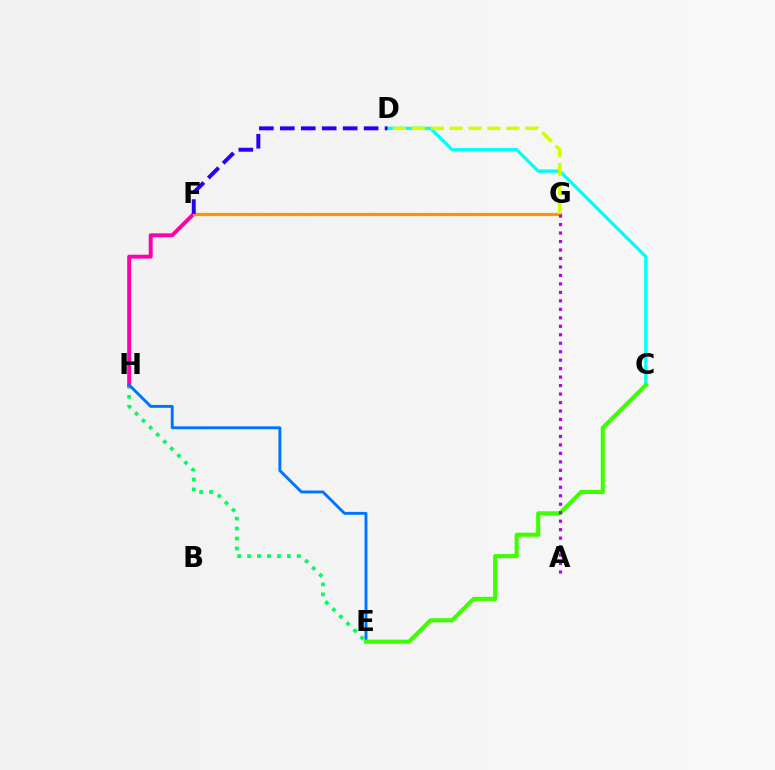{('E', 'H'): [{'color': '#00ff5c', 'line_style': 'dotted', 'thickness': 2.7}, {'color': '#0074ff', 'line_style': 'solid', 'thickness': 2.08}], ('F', 'H'): [{'color': '#ff00ac', 'line_style': 'solid', 'thickness': 2.83}], ('C', 'D'): [{'color': '#00fff6', 'line_style': 'solid', 'thickness': 2.38}], ('F', 'G'): [{'color': '#ff0000', 'line_style': 'dotted', 'thickness': 1.52}, {'color': '#ff9400', 'line_style': 'solid', 'thickness': 2.29}], ('D', 'G'): [{'color': '#d1ff00', 'line_style': 'dashed', 'thickness': 2.57}], ('C', 'E'): [{'color': '#3dff00', 'line_style': 'solid', 'thickness': 2.95}], ('A', 'G'): [{'color': '#b900ff', 'line_style': 'dotted', 'thickness': 2.3}], ('D', 'F'): [{'color': '#2500ff', 'line_style': 'dashed', 'thickness': 2.85}]}